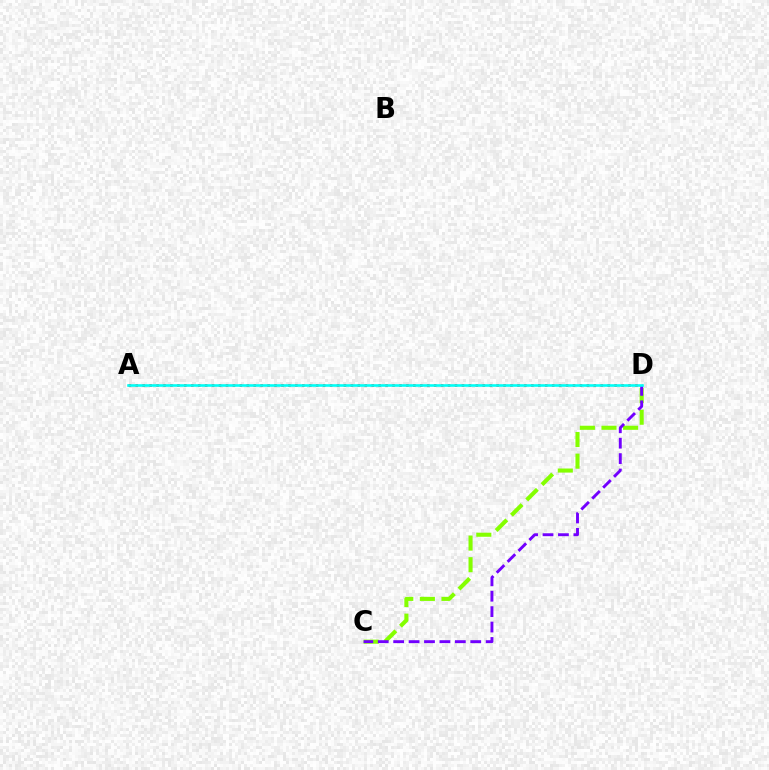{('C', 'D'): [{'color': '#84ff00', 'line_style': 'dashed', 'thickness': 2.94}, {'color': '#7200ff', 'line_style': 'dashed', 'thickness': 2.09}], ('A', 'D'): [{'color': '#ff0000', 'line_style': 'dotted', 'thickness': 1.89}, {'color': '#00fff6', 'line_style': 'solid', 'thickness': 1.88}]}